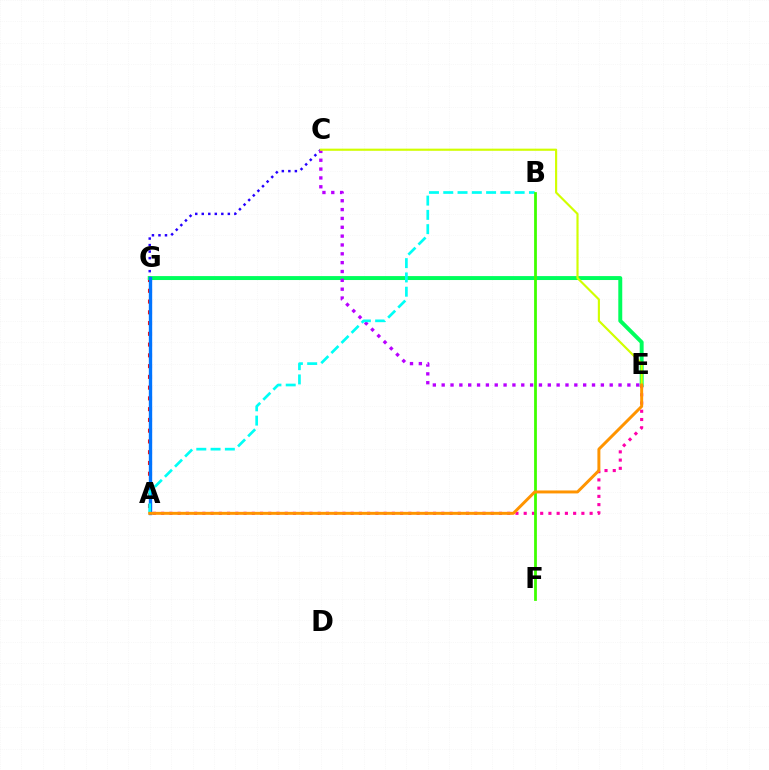{('C', 'G'): [{'color': '#2500ff', 'line_style': 'dotted', 'thickness': 1.77}], ('A', 'G'): [{'color': '#ff0000', 'line_style': 'dotted', 'thickness': 2.92}, {'color': '#0074ff', 'line_style': 'solid', 'thickness': 2.42}], ('E', 'G'): [{'color': '#00ff5c', 'line_style': 'solid', 'thickness': 2.84}], ('A', 'E'): [{'color': '#ff00ac', 'line_style': 'dotted', 'thickness': 2.24}, {'color': '#ff9400', 'line_style': 'solid', 'thickness': 2.13}], ('C', 'E'): [{'color': '#b900ff', 'line_style': 'dotted', 'thickness': 2.4}, {'color': '#d1ff00', 'line_style': 'solid', 'thickness': 1.55}], ('A', 'B'): [{'color': '#00fff6', 'line_style': 'dashed', 'thickness': 1.94}], ('B', 'F'): [{'color': '#3dff00', 'line_style': 'solid', 'thickness': 2.0}]}